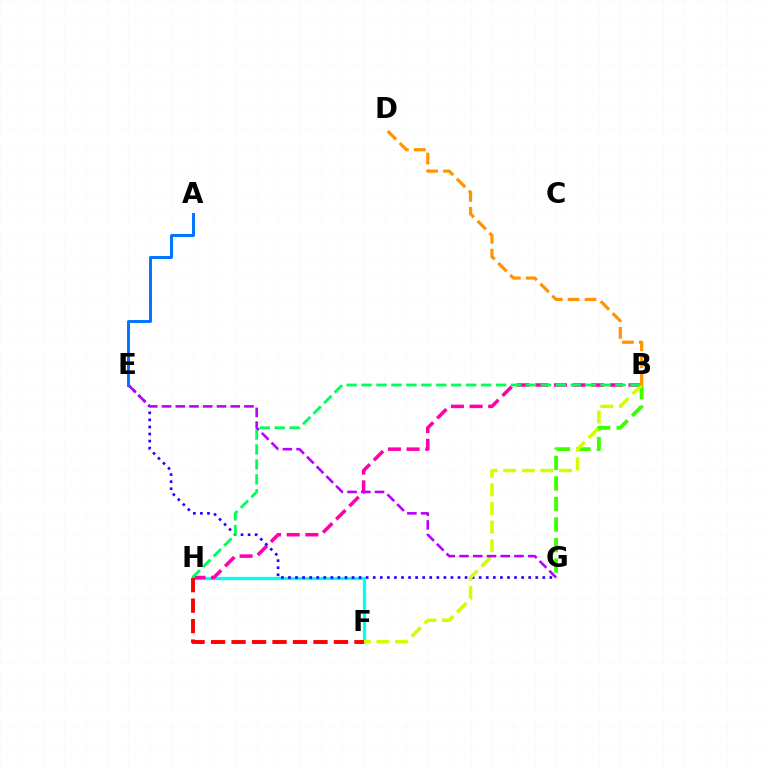{('F', 'H'): [{'color': '#00fff6', 'line_style': 'solid', 'thickness': 2.35}, {'color': '#ff0000', 'line_style': 'dashed', 'thickness': 2.78}], ('B', 'H'): [{'color': '#ff00ac', 'line_style': 'dashed', 'thickness': 2.53}, {'color': '#00ff5c', 'line_style': 'dashed', 'thickness': 2.03}], ('E', 'G'): [{'color': '#2500ff', 'line_style': 'dotted', 'thickness': 1.92}, {'color': '#b900ff', 'line_style': 'dashed', 'thickness': 1.87}], ('B', 'G'): [{'color': '#3dff00', 'line_style': 'dashed', 'thickness': 2.79}], ('B', 'F'): [{'color': '#d1ff00', 'line_style': 'dashed', 'thickness': 2.53}], ('A', 'E'): [{'color': '#0074ff', 'line_style': 'solid', 'thickness': 2.12}], ('B', 'D'): [{'color': '#ff9400', 'line_style': 'dashed', 'thickness': 2.3}]}